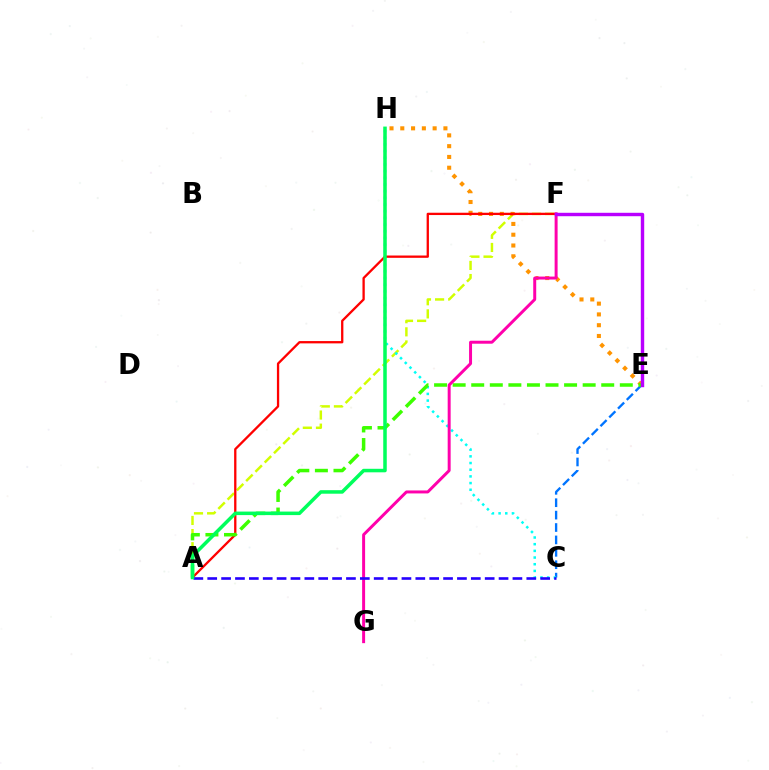{('A', 'F'): [{'color': '#d1ff00', 'line_style': 'dashed', 'thickness': 1.78}, {'color': '#ff0000', 'line_style': 'solid', 'thickness': 1.66}], ('C', 'E'): [{'color': '#0074ff', 'line_style': 'dashed', 'thickness': 1.68}], ('E', 'H'): [{'color': '#ff9400', 'line_style': 'dotted', 'thickness': 2.93}], ('C', 'H'): [{'color': '#00fff6', 'line_style': 'dotted', 'thickness': 1.82}], ('A', 'E'): [{'color': '#3dff00', 'line_style': 'dashed', 'thickness': 2.52}], ('F', 'G'): [{'color': '#ff00ac', 'line_style': 'solid', 'thickness': 2.14}], ('A', 'C'): [{'color': '#2500ff', 'line_style': 'dashed', 'thickness': 1.88}], ('E', 'F'): [{'color': '#b900ff', 'line_style': 'solid', 'thickness': 2.46}], ('A', 'H'): [{'color': '#00ff5c', 'line_style': 'solid', 'thickness': 2.54}]}